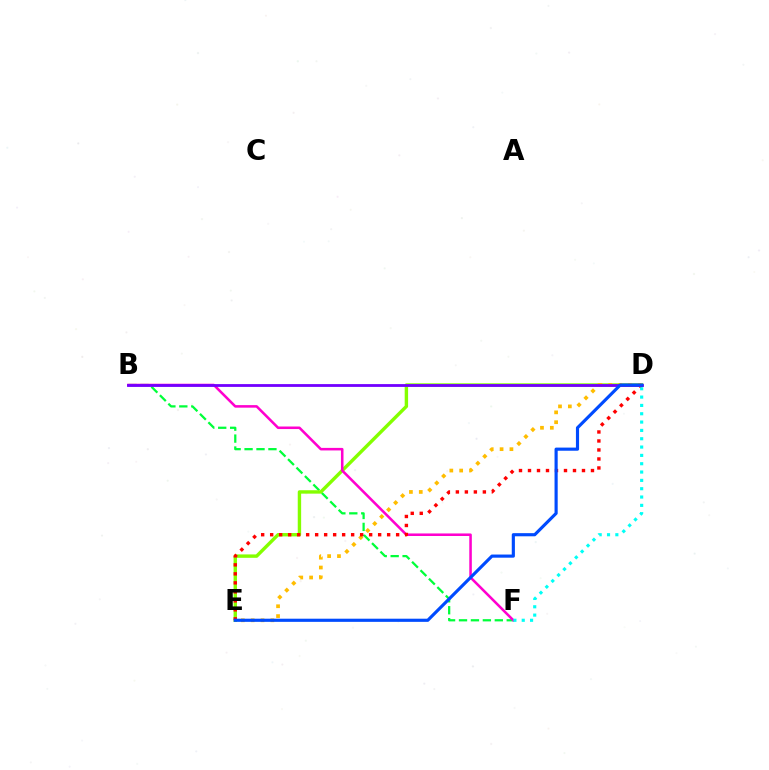{('B', 'F'): [{'color': '#00ff39', 'line_style': 'dashed', 'thickness': 1.62}, {'color': '#ff00cf', 'line_style': 'solid', 'thickness': 1.83}], ('D', 'E'): [{'color': '#84ff00', 'line_style': 'solid', 'thickness': 2.45}, {'color': '#ffbd00', 'line_style': 'dotted', 'thickness': 2.68}, {'color': '#ff0000', 'line_style': 'dotted', 'thickness': 2.44}, {'color': '#004bff', 'line_style': 'solid', 'thickness': 2.27}], ('D', 'F'): [{'color': '#00fff6', 'line_style': 'dotted', 'thickness': 2.26}], ('B', 'D'): [{'color': '#7200ff', 'line_style': 'solid', 'thickness': 2.02}]}